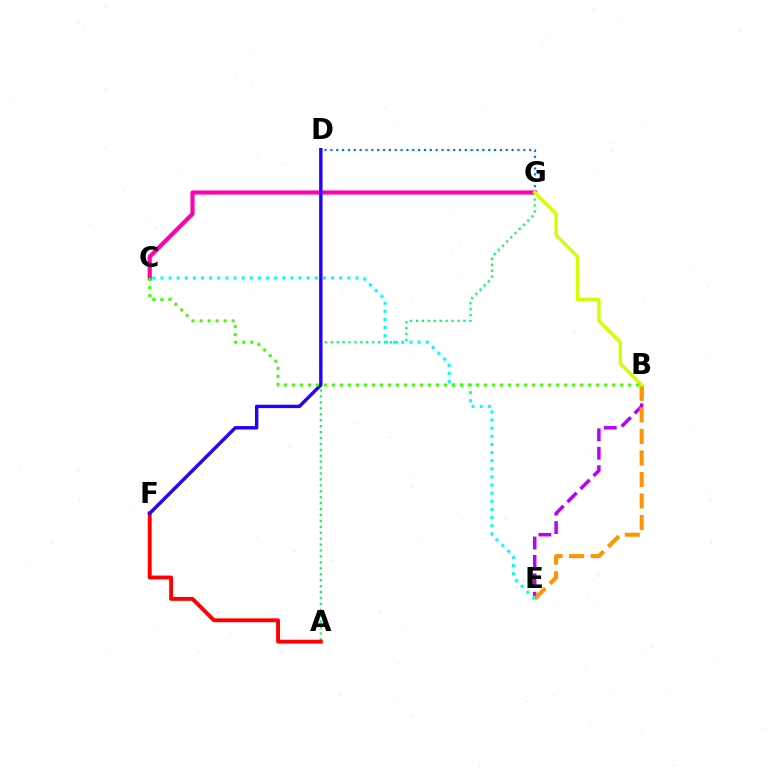{('B', 'E'): [{'color': '#b900ff', 'line_style': 'dashed', 'thickness': 2.5}, {'color': '#ff9400', 'line_style': 'dashed', 'thickness': 2.93}], ('A', 'G'): [{'color': '#00ff5c', 'line_style': 'dotted', 'thickness': 1.61}], ('A', 'F'): [{'color': '#ff0000', 'line_style': 'solid', 'thickness': 2.79}], ('C', 'G'): [{'color': '#ff00ac', 'line_style': 'solid', 'thickness': 2.98}], ('C', 'E'): [{'color': '#00fff6', 'line_style': 'dotted', 'thickness': 2.21}], ('D', 'F'): [{'color': '#2500ff', 'line_style': 'solid', 'thickness': 2.45}], ('D', 'G'): [{'color': '#0074ff', 'line_style': 'dotted', 'thickness': 1.59}], ('B', 'G'): [{'color': '#d1ff00', 'line_style': 'solid', 'thickness': 2.41}], ('B', 'C'): [{'color': '#3dff00', 'line_style': 'dotted', 'thickness': 2.17}]}